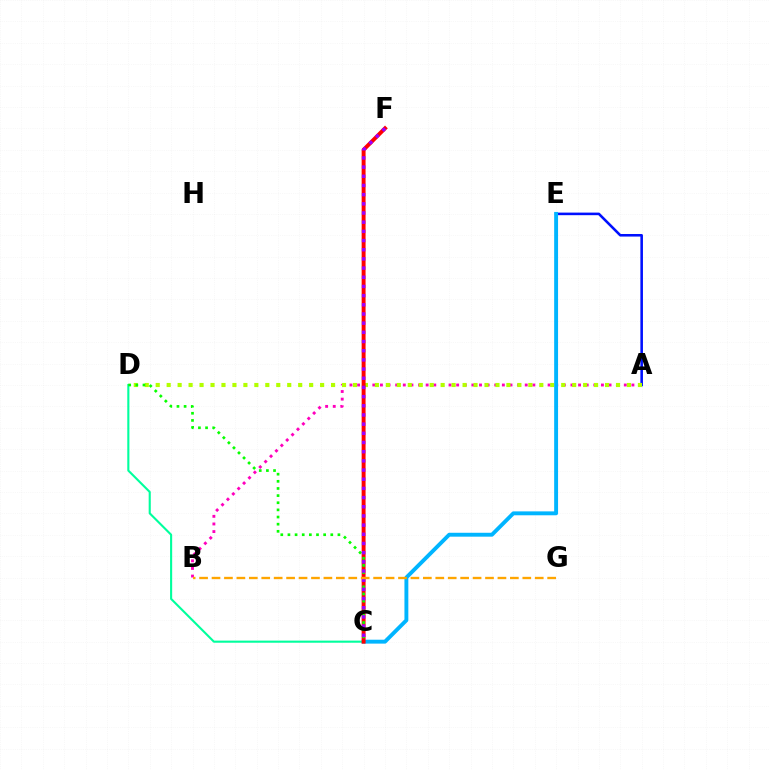{('A', 'B'): [{'color': '#ff00bd', 'line_style': 'dotted', 'thickness': 2.07}], ('A', 'E'): [{'color': '#0010ff', 'line_style': 'solid', 'thickness': 1.85}], ('A', 'D'): [{'color': '#b3ff00', 'line_style': 'dotted', 'thickness': 2.98}], ('C', 'D'): [{'color': '#00ff9d', 'line_style': 'solid', 'thickness': 1.52}, {'color': '#08ff00', 'line_style': 'dotted', 'thickness': 1.94}], ('C', 'E'): [{'color': '#00b5ff', 'line_style': 'solid', 'thickness': 2.81}], ('C', 'F'): [{'color': '#ff0000', 'line_style': 'solid', 'thickness': 2.83}, {'color': '#9b00ff', 'line_style': 'dotted', 'thickness': 2.49}], ('B', 'G'): [{'color': '#ffa500', 'line_style': 'dashed', 'thickness': 1.69}]}